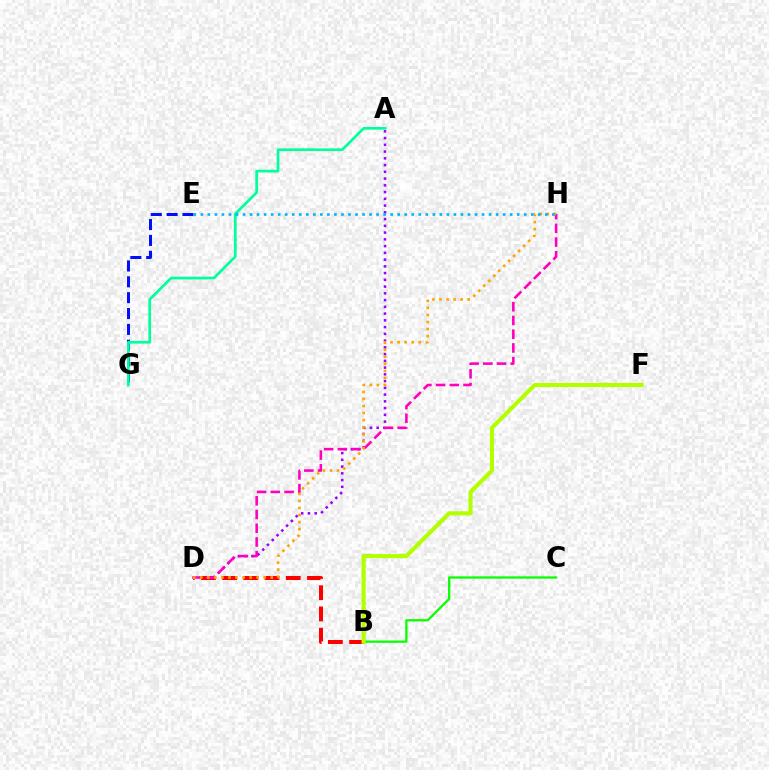{('E', 'G'): [{'color': '#0010ff', 'line_style': 'dashed', 'thickness': 2.15}], ('B', 'D'): [{'color': '#ff0000', 'line_style': 'dashed', 'thickness': 2.88}], ('A', 'G'): [{'color': '#00ff9d', 'line_style': 'solid', 'thickness': 1.95}], ('B', 'C'): [{'color': '#08ff00', 'line_style': 'solid', 'thickness': 1.64}], ('A', 'D'): [{'color': '#9b00ff', 'line_style': 'dotted', 'thickness': 1.83}], ('B', 'F'): [{'color': '#b3ff00', 'line_style': 'solid', 'thickness': 2.96}], ('D', 'H'): [{'color': '#ff00bd', 'line_style': 'dashed', 'thickness': 1.87}, {'color': '#ffa500', 'line_style': 'dotted', 'thickness': 1.92}], ('E', 'H'): [{'color': '#00b5ff', 'line_style': 'dotted', 'thickness': 1.91}]}